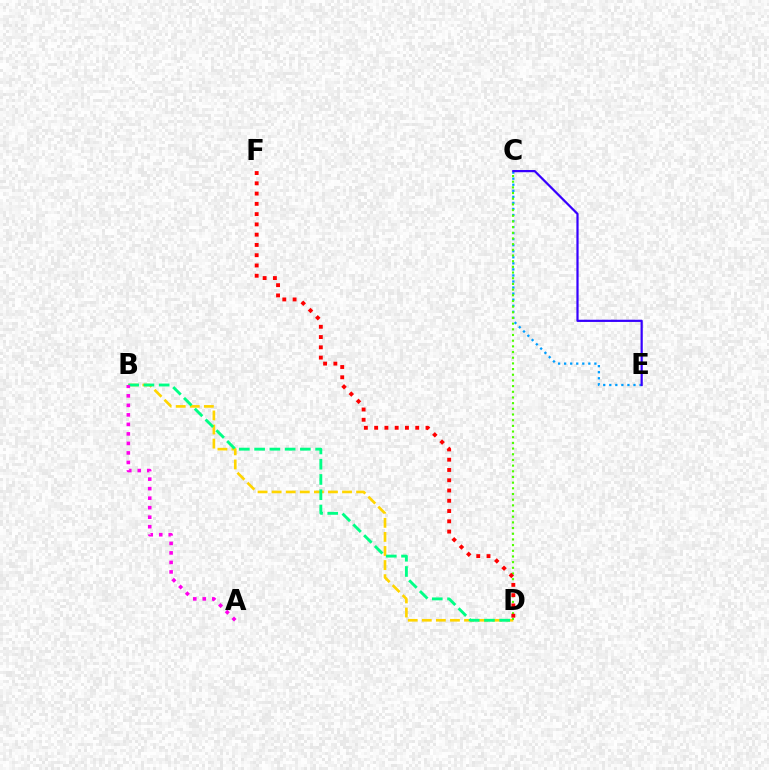{('C', 'E'): [{'color': '#009eff', 'line_style': 'dotted', 'thickness': 1.64}, {'color': '#3700ff', 'line_style': 'solid', 'thickness': 1.59}], ('B', 'D'): [{'color': '#ffd500', 'line_style': 'dashed', 'thickness': 1.91}, {'color': '#00ff86', 'line_style': 'dashed', 'thickness': 2.07}], ('C', 'D'): [{'color': '#4fff00', 'line_style': 'dotted', 'thickness': 1.54}], ('D', 'F'): [{'color': '#ff0000', 'line_style': 'dotted', 'thickness': 2.79}], ('A', 'B'): [{'color': '#ff00ed', 'line_style': 'dotted', 'thickness': 2.59}]}